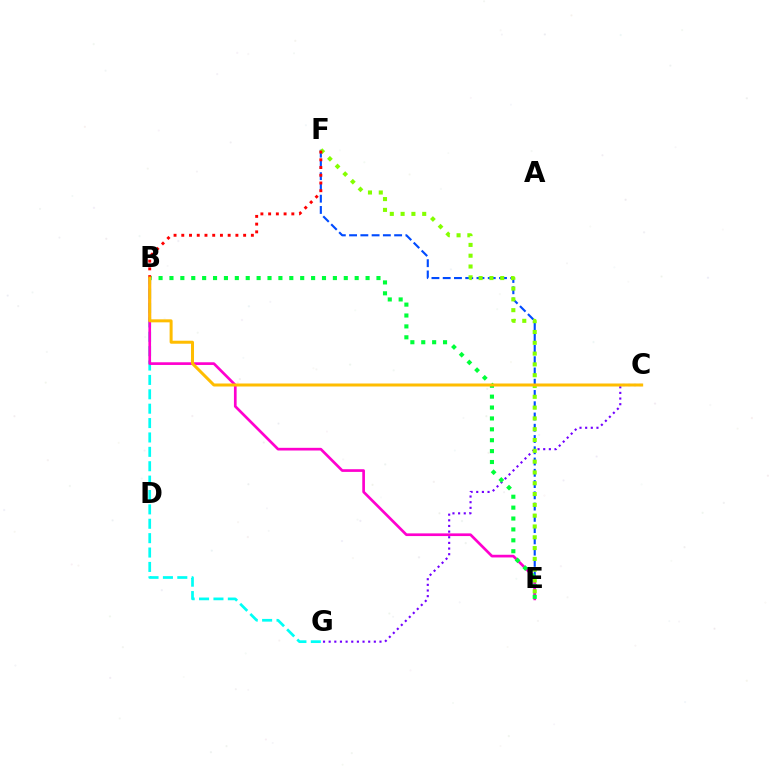{('E', 'F'): [{'color': '#004bff', 'line_style': 'dashed', 'thickness': 1.53}, {'color': '#84ff00', 'line_style': 'dotted', 'thickness': 2.94}], ('B', 'G'): [{'color': '#00fff6', 'line_style': 'dashed', 'thickness': 1.95}], ('C', 'G'): [{'color': '#7200ff', 'line_style': 'dotted', 'thickness': 1.53}], ('B', 'E'): [{'color': '#ff00cf', 'line_style': 'solid', 'thickness': 1.93}, {'color': '#00ff39', 'line_style': 'dotted', 'thickness': 2.96}], ('B', 'F'): [{'color': '#ff0000', 'line_style': 'dotted', 'thickness': 2.1}], ('B', 'C'): [{'color': '#ffbd00', 'line_style': 'solid', 'thickness': 2.16}]}